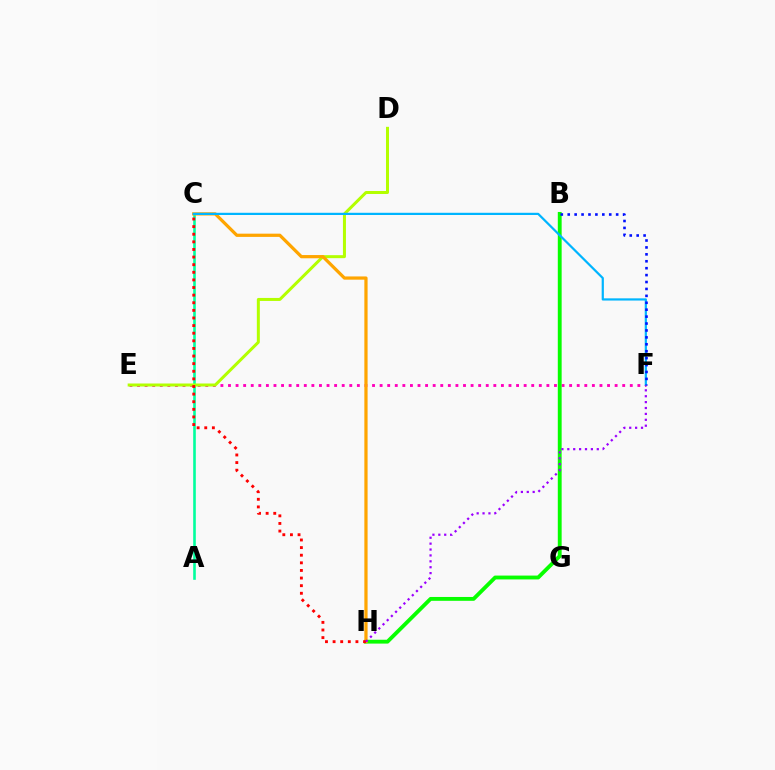{('E', 'F'): [{'color': '#ff00bd', 'line_style': 'dotted', 'thickness': 2.06}], ('A', 'C'): [{'color': '#00ff9d', 'line_style': 'solid', 'thickness': 1.87}], ('D', 'E'): [{'color': '#b3ff00', 'line_style': 'solid', 'thickness': 2.16}], ('B', 'H'): [{'color': '#08ff00', 'line_style': 'solid', 'thickness': 2.77}], ('C', 'H'): [{'color': '#ffa500', 'line_style': 'solid', 'thickness': 2.33}, {'color': '#ff0000', 'line_style': 'dotted', 'thickness': 2.07}], ('C', 'F'): [{'color': '#00b5ff', 'line_style': 'solid', 'thickness': 1.59}], ('B', 'F'): [{'color': '#0010ff', 'line_style': 'dotted', 'thickness': 1.88}], ('F', 'H'): [{'color': '#9b00ff', 'line_style': 'dotted', 'thickness': 1.6}]}